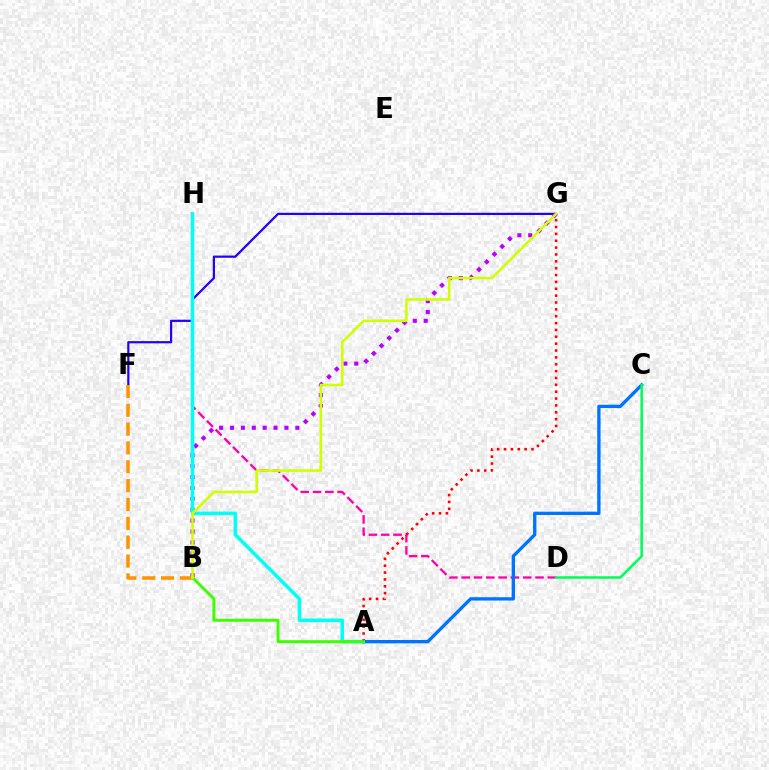{('F', 'G'): [{'color': '#2500ff', 'line_style': 'solid', 'thickness': 1.59}], ('D', 'H'): [{'color': '#ff00ac', 'line_style': 'dashed', 'thickness': 1.67}], ('A', 'G'): [{'color': '#ff0000', 'line_style': 'dotted', 'thickness': 1.86}], ('B', 'G'): [{'color': '#b900ff', 'line_style': 'dotted', 'thickness': 2.96}, {'color': '#d1ff00', 'line_style': 'solid', 'thickness': 1.85}], ('A', 'H'): [{'color': '#00fff6', 'line_style': 'solid', 'thickness': 2.54}], ('A', 'C'): [{'color': '#0074ff', 'line_style': 'solid', 'thickness': 2.39}], ('B', 'F'): [{'color': '#ff9400', 'line_style': 'dashed', 'thickness': 2.56}], ('A', 'B'): [{'color': '#3dff00', 'line_style': 'solid', 'thickness': 2.13}], ('C', 'D'): [{'color': '#00ff5c', 'line_style': 'solid', 'thickness': 1.84}]}